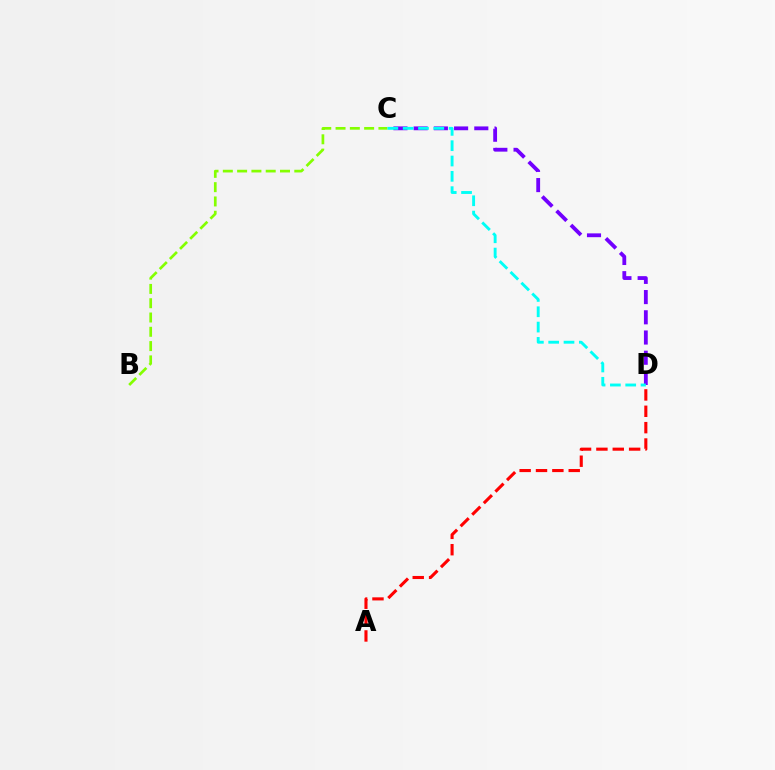{('A', 'D'): [{'color': '#ff0000', 'line_style': 'dashed', 'thickness': 2.22}], ('C', 'D'): [{'color': '#7200ff', 'line_style': 'dashed', 'thickness': 2.75}, {'color': '#00fff6', 'line_style': 'dashed', 'thickness': 2.08}], ('B', 'C'): [{'color': '#84ff00', 'line_style': 'dashed', 'thickness': 1.94}]}